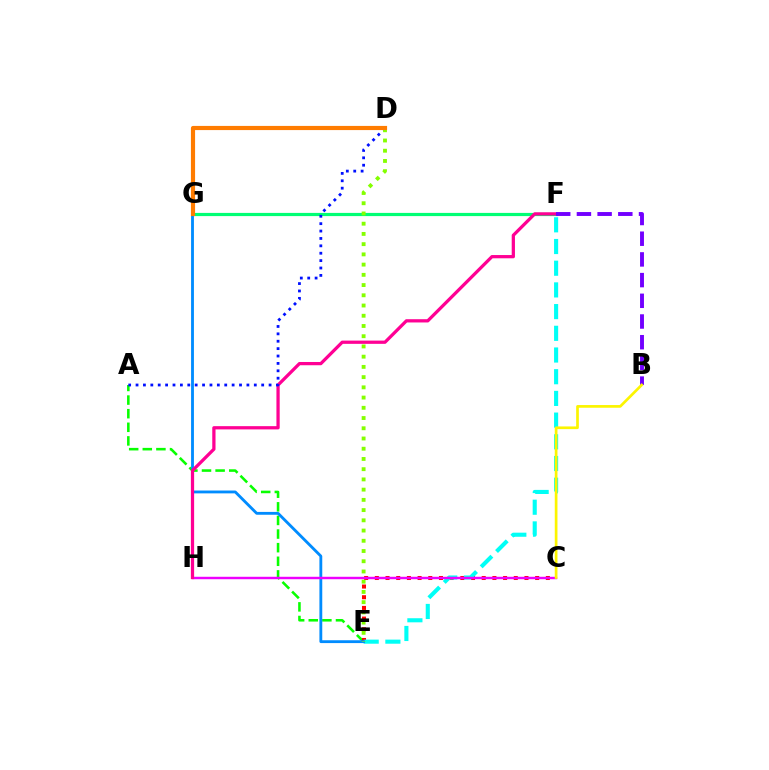{('A', 'E'): [{'color': '#08ff00', 'line_style': 'dashed', 'thickness': 1.85}], ('F', 'G'): [{'color': '#00ff74', 'line_style': 'solid', 'thickness': 2.3}], ('C', 'E'): [{'color': '#ff0000', 'line_style': 'dotted', 'thickness': 2.9}], ('E', 'F'): [{'color': '#00fff6', 'line_style': 'dashed', 'thickness': 2.95}], ('E', 'G'): [{'color': '#008cff', 'line_style': 'solid', 'thickness': 2.05}], ('C', 'H'): [{'color': '#ee00ff', 'line_style': 'solid', 'thickness': 1.76}], ('F', 'H'): [{'color': '#ff0094', 'line_style': 'solid', 'thickness': 2.34}], ('A', 'D'): [{'color': '#0010ff', 'line_style': 'dotted', 'thickness': 2.01}], ('D', 'E'): [{'color': '#84ff00', 'line_style': 'dotted', 'thickness': 2.78}], ('B', 'F'): [{'color': '#7200ff', 'line_style': 'dashed', 'thickness': 2.81}], ('B', 'C'): [{'color': '#fcf500', 'line_style': 'solid', 'thickness': 1.94}], ('D', 'G'): [{'color': '#ff7c00', 'line_style': 'solid', 'thickness': 3.0}]}